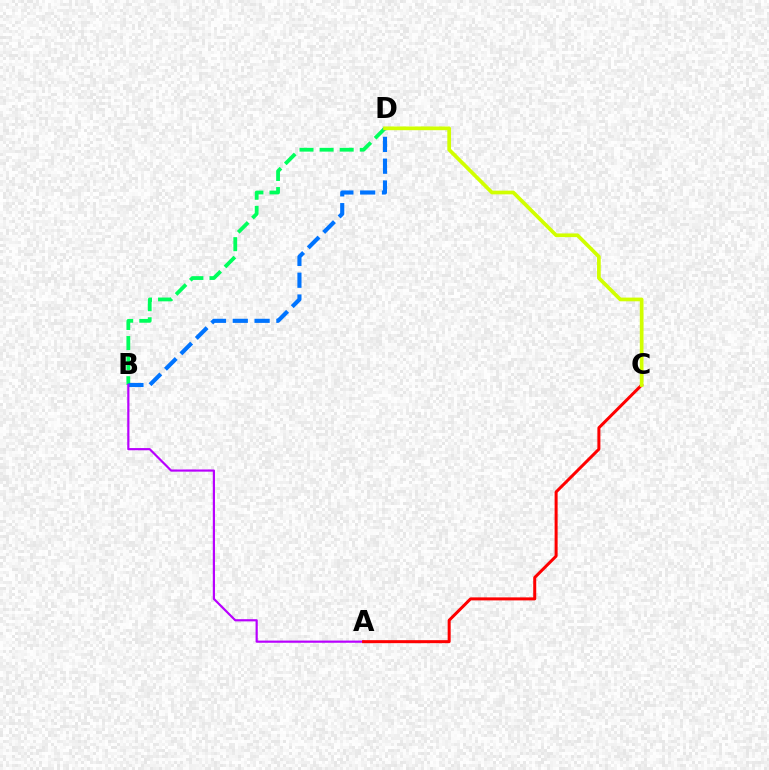{('B', 'D'): [{'color': '#00ff5c', 'line_style': 'dashed', 'thickness': 2.73}, {'color': '#0074ff', 'line_style': 'dashed', 'thickness': 2.96}], ('A', 'B'): [{'color': '#b900ff', 'line_style': 'solid', 'thickness': 1.58}], ('A', 'C'): [{'color': '#ff0000', 'line_style': 'solid', 'thickness': 2.17}], ('C', 'D'): [{'color': '#d1ff00', 'line_style': 'solid', 'thickness': 2.67}]}